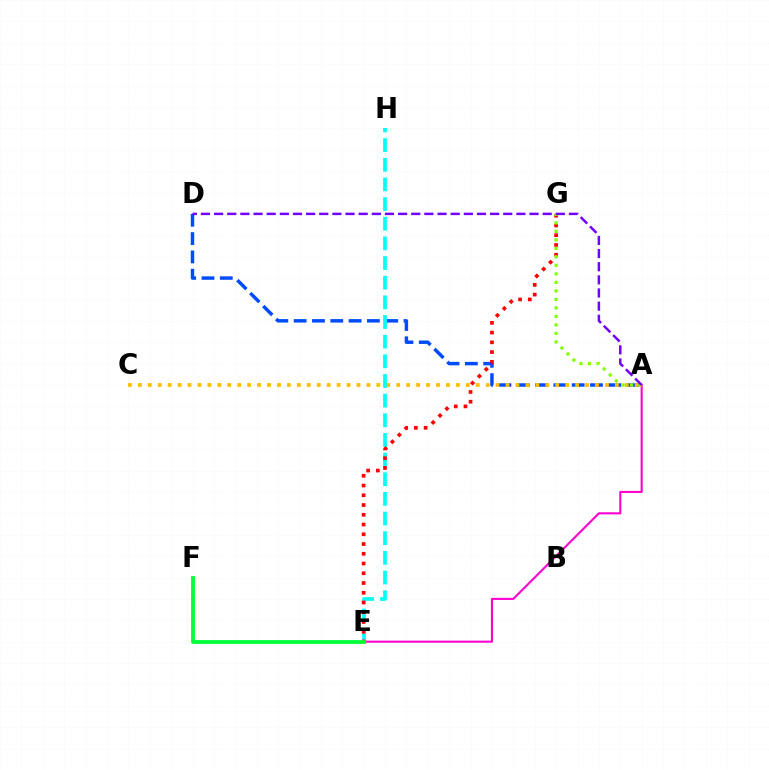{('A', 'D'): [{'color': '#004bff', 'line_style': 'dashed', 'thickness': 2.49}, {'color': '#7200ff', 'line_style': 'dashed', 'thickness': 1.79}], ('A', 'C'): [{'color': '#ffbd00', 'line_style': 'dotted', 'thickness': 2.7}], ('E', 'H'): [{'color': '#00fff6', 'line_style': 'dashed', 'thickness': 2.67}], ('A', 'E'): [{'color': '#ff00cf', 'line_style': 'solid', 'thickness': 1.51}], ('E', 'G'): [{'color': '#ff0000', 'line_style': 'dotted', 'thickness': 2.65}], ('E', 'F'): [{'color': '#00ff39', 'line_style': 'solid', 'thickness': 2.75}], ('A', 'G'): [{'color': '#84ff00', 'line_style': 'dotted', 'thickness': 2.31}]}